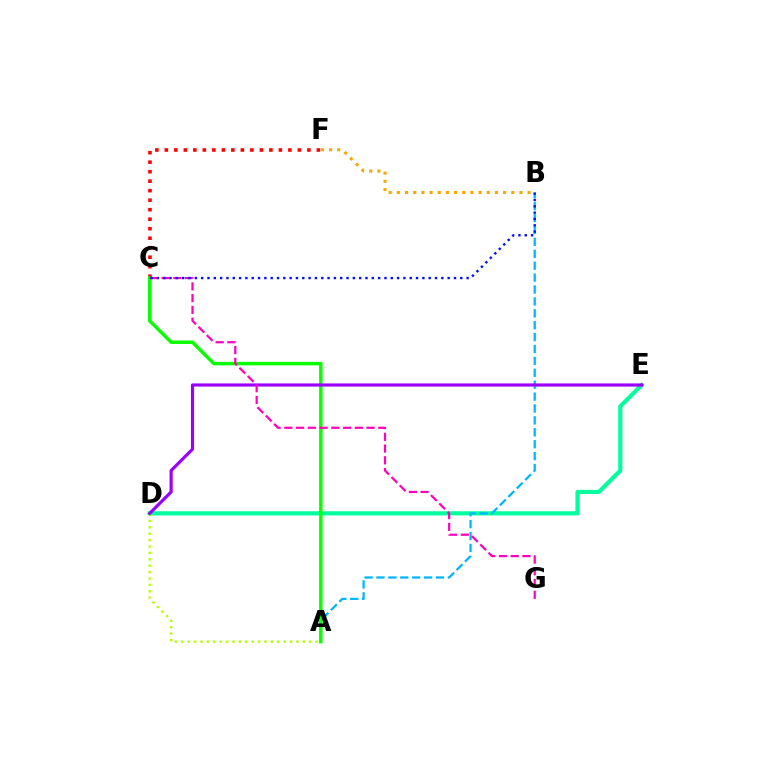{('D', 'E'): [{'color': '#00ff9d', 'line_style': 'solid', 'thickness': 2.99}, {'color': '#9b00ff', 'line_style': 'solid', 'thickness': 2.28}], ('A', 'B'): [{'color': '#00b5ff', 'line_style': 'dashed', 'thickness': 1.62}], ('C', 'F'): [{'color': '#ff0000', 'line_style': 'dotted', 'thickness': 2.58}], ('A', 'C'): [{'color': '#08ff00', 'line_style': 'solid', 'thickness': 2.48}], ('A', 'D'): [{'color': '#b3ff00', 'line_style': 'dotted', 'thickness': 1.74}], ('C', 'G'): [{'color': '#ff00bd', 'line_style': 'dashed', 'thickness': 1.6}], ('B', 'C'): [{'color': '#0010ff', 'line_style': 'dotted', 'thickness': 1.72}], ('B', 'F'): [{'color': '#ffa500', 'line_style': 'dotted', 'thickness': 2.22}]}